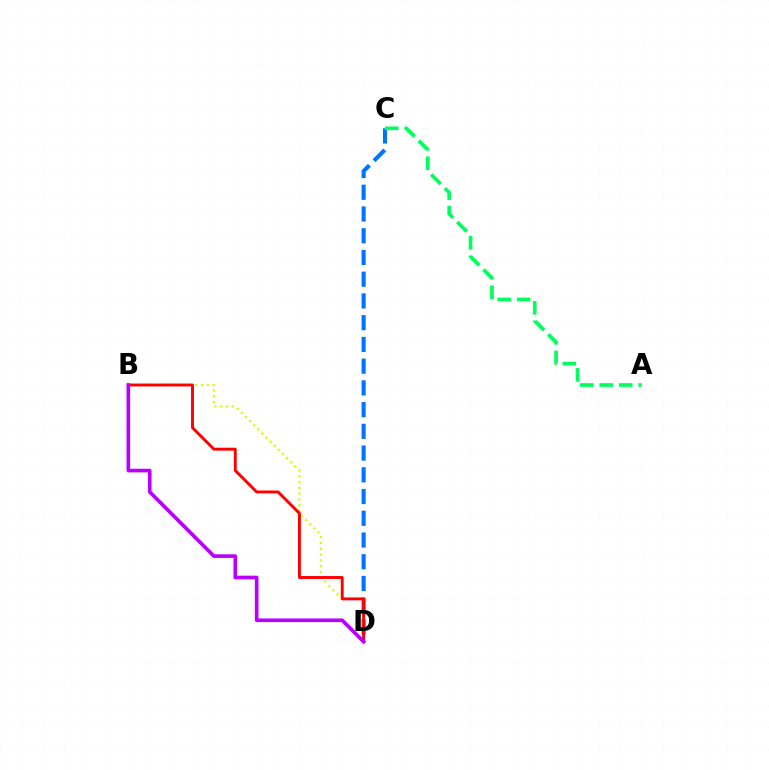{('C', 'D'): [{'color': '#0074ff', 'line_style': 'dashed', 'thickness': 2.95}], ('B', 'D'): [{'color': '#d1ff00', 'line_style': 'dotted', 'thickness': 1.58}, {'color': '#ff0000', 'line_style': 'solid', 'thickness': 2.09}, {'color': '#b900ff', 'line_style': 'solid', 'thickness': 2.62}], ('A', 'C'): [{'color': '#00ff5c', 'line_style': 'dashed', 'thickness': 2.64}]}